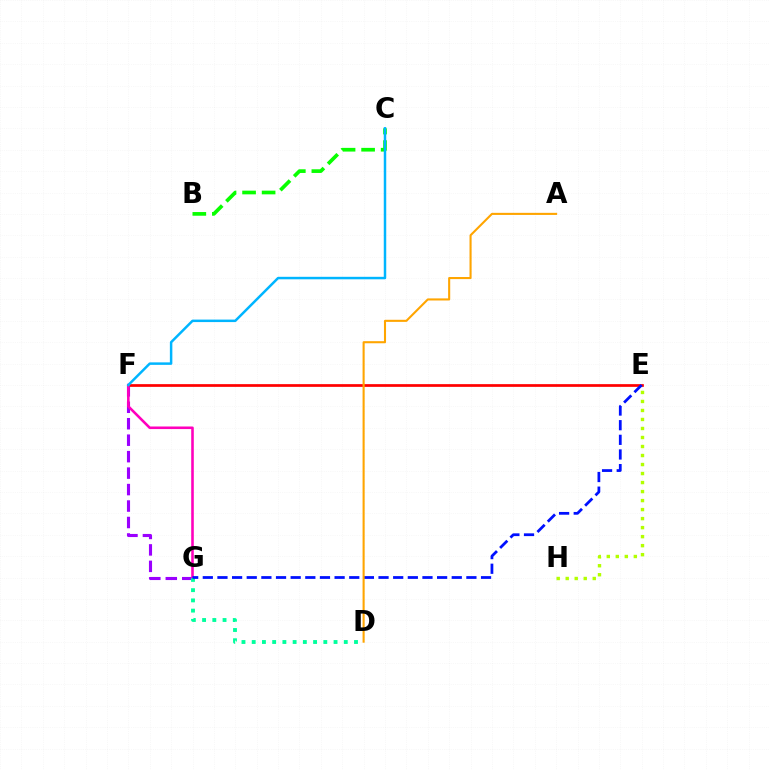{('F', 'G'): [{'color': '#9b00ff', 'line_style': 'dashed', 'thickness': 2.24}, {'color': '#ff00bd', 'line_style': 'solid', 'thickness': 1.86}], ('E', 'F'): [{'color': '#ff0000', 'line_style': 'solid', 'thickness': 1.96}], ('B', 'C'): [{'color': '#08ff00', 'line_style': 'dashed', 'thickness': 2.65}], ('E', 'H'): [{'color': '#b3ff00', 'line_style': 'dotted', 'thickness': 2.45}], ('D', 'G'): [{'color': '#00ff9d', 'line_style': 'dotted', 'thickness': 2.78}], ('E', 'G'): [{'color': '#0010ff', 'line_style': 'dashed', 'thickness': 1.99}], ('A', 'D'): [{'color': '#ffa500', 'line_style': 'solid', 'thickness': 1.5}], ('C', 'F'): [{'color': '#00b5ff', 'line_style': 'solid', 'thickness': 1.79}]}